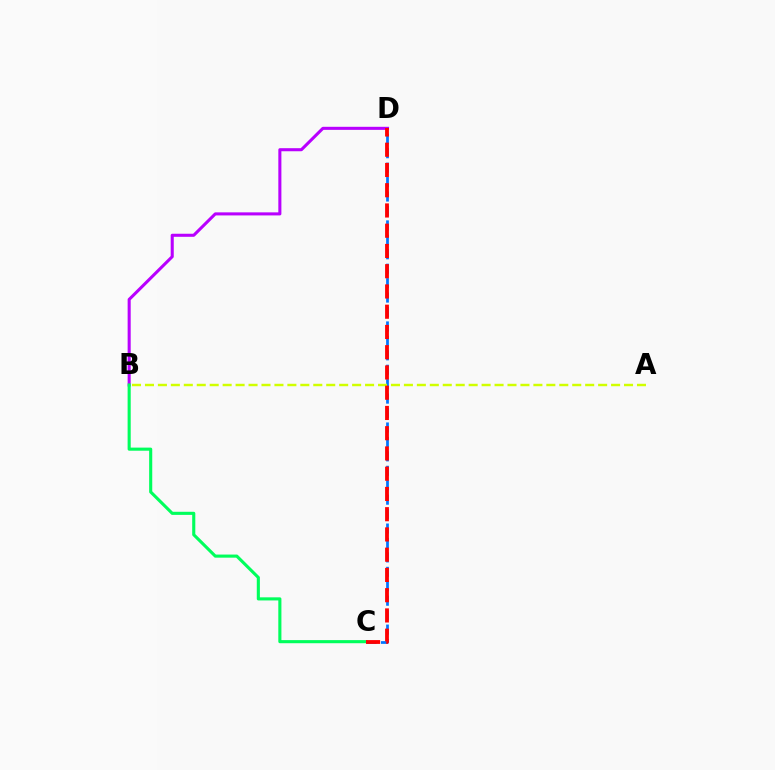{('B', 'D'): [{'color': '#b900ff', 'line_style': 'solid', 'thickness': 2.2}], ('C', 'D'): [{'color': '#0074ff', 'line_style': 'dashed', 'thickness': 1.96}, {'color': '#ff0000', 'line_style': 'dashed', 'thickness': 2.75}], ('B', 'C'): [{'color': '#00ff5c', 'line_style': 'solid', 'thickness': 2.24}], ('A', 'B'): [{'color': '#d1ff00', 'line_style': 'dashed', 'thickness': 1.76}]}